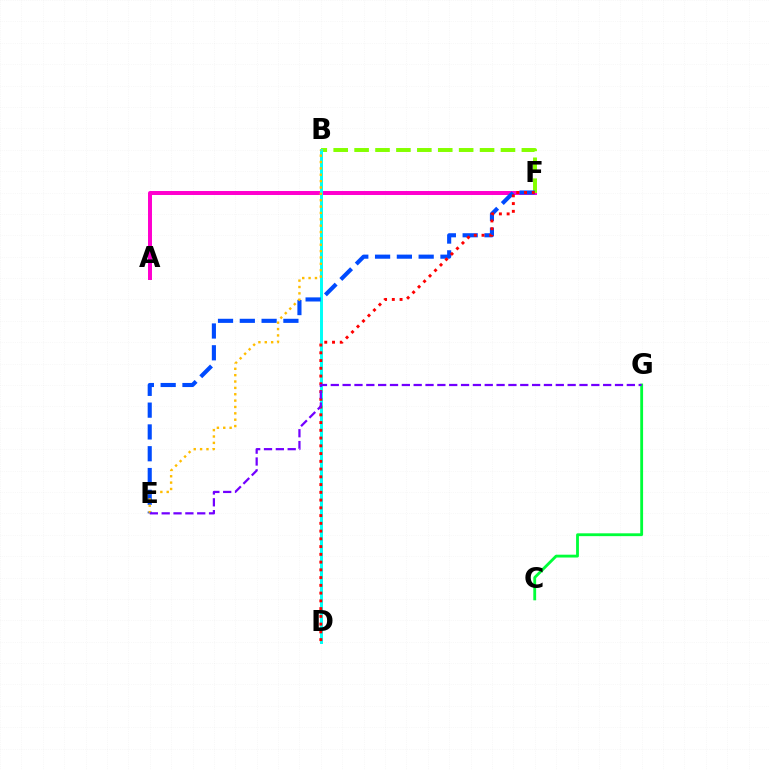{('A', 'F'): [{'color': '#ff00cf', 'line_style': 'solid', 'thickness': 2.86}], ('B', 'F'): [{'color': '#84ff00', 'line_style': 'dashed', 'thickness': 2.84}], ('B', 'D'): [{'color': '#00fff6', 'line_style': 'solid', 'thickness': 2.13}], ('E', 'F'): [{'color': '#004bff', 'line_style': 'dashed', 'thickness': 2.96}], ('D', 'F'): [{'color': '#ff0000', 'line_style': 'dotted', 'thickness': 2.11}], ('C', 'G'): [{'color': '#00ff39', 'line_style': 'solid', 'thickness': 2.04}], ('B', 'E'): [{'color': '#ffbd00', 'line_style': 'dotted', 'thickness': 1.73}], ('E', 'G'): [{'color': '#7200ff', 'line_style': 'dashed', 'thickness': 1.61}]}